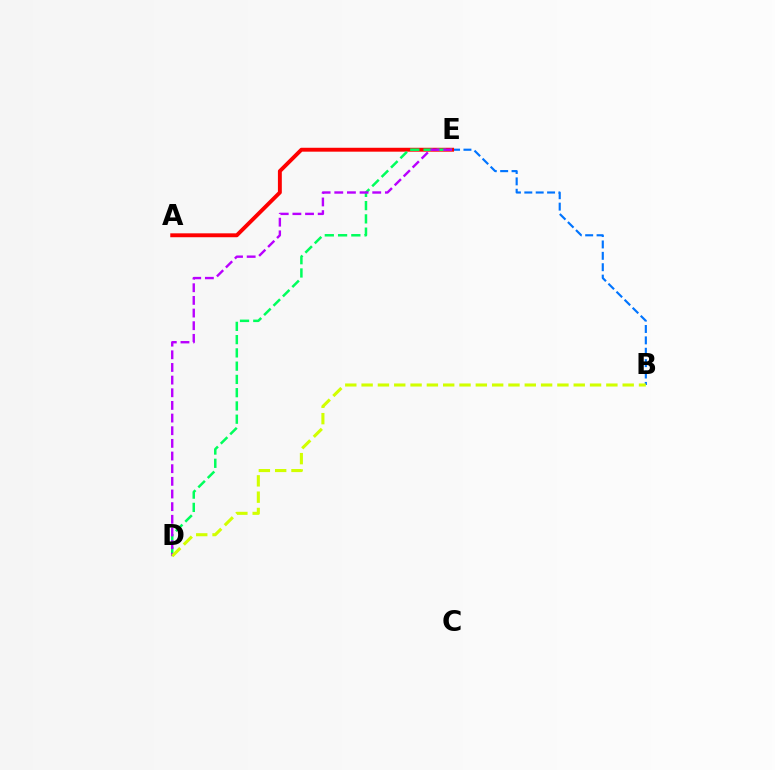{('B', 'E'): [{'color': '#0074ff', 'line_style': 'dashed', 'thickness': 1.55}], ('A', 'E'): [{'color': '#ff0000', 'line_style': 'solid', 'thickness': 2.81}], ('D', 'E'): [{'color': '#00ff5c', 'line_style': 'dashed', 'thickness': 1.8}, {'color': '#b900ff', 'line_style': 'dashed', 'thickness': 1.72}], ('B', 'D'): [{'color': '#d1ff00', 'line_style': 'dashed', 'thickness': 2.22}]}